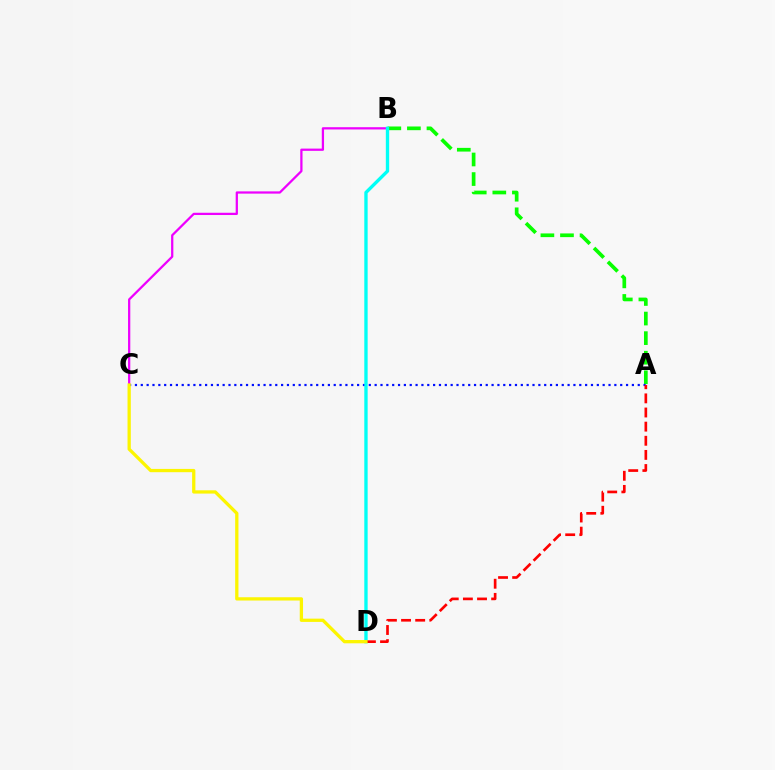{('A', 'B'): [{'color': '#08ff00', 'line_style': 'dashed', 'thickness': 2.66}], ('B', 'C'): [{'color': '#ee00ff', 'line_style': 'solid', 'thickness': 1.62}], ('A', 'C'): [{'color': '#0010ff', 'line_style': 'dotted', 'thickness': 1.59}], ('B', 'D'): [{'color': '#00fff6', 'line_style': 'solid', 'thickness': 2.41}], ('A', 'D'): [{'color': '#ff0000', 'line_style': 'dashed', 'thickness': 1.92}], ('C', 'D'): [{'color': '#fcf500', 'line_style': 'solid', 'thickness': 2.36}]}